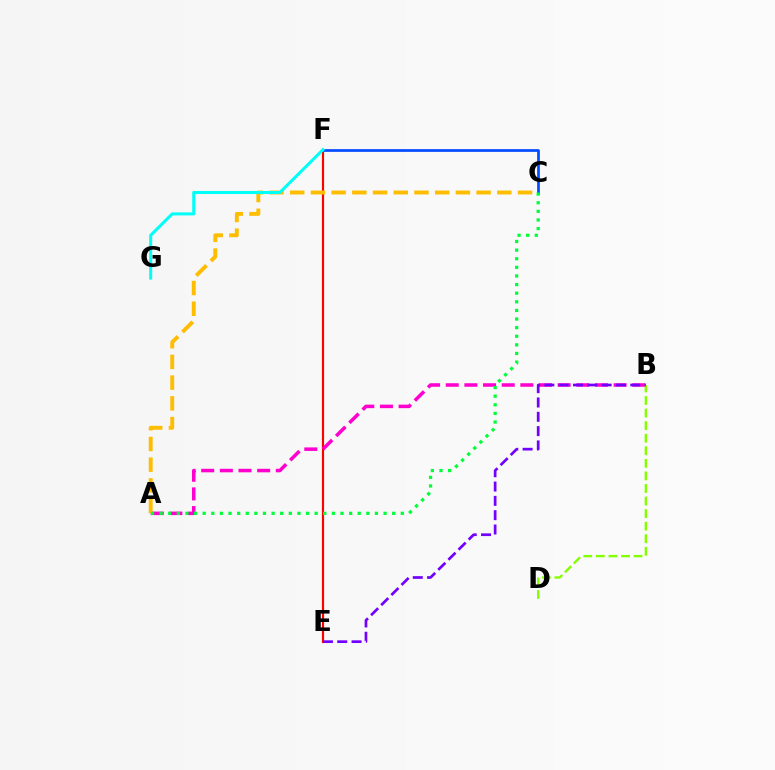{('E', 'F'): [{'color': '#ff0000', 'line_style': 'solid', 'thickness': 1.56}], ('A', 'B'): [{'color': '#ff00cf', 'line_style': 'dashed', 'thickness': 2.53}], ('B', 'D'): [{'color': '#84ff00', 'line_style': 'dashed', 'thickness': 1.71}], ('C', 'F'): [{'color': '#004bff', 'line_style': 'solid', 'thickness': 1.95}], ('B', 'E'): [{'color': '#7200ff', 'line_style': 'dashed', 'thickness': 1.95}], ('A', 'C'): [{'color': '#ffbd00', 'line_style': 'dashed', 'thickness': 2.81}, {'color': '#00ff39', 'line_style': 'dotted', 'thickness': 2.34}], ('F', 'G'): [{'color': '#00fff6', 'line_style': 'solid', 'thickness': 2.19}]}